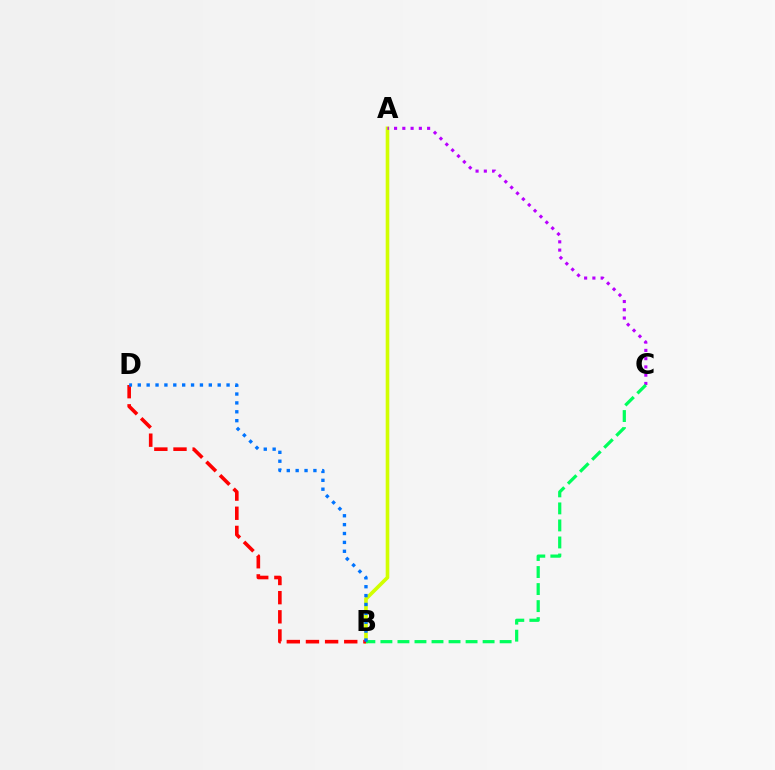{('A', 'B'): [{'color': '#d1ff00', 'line_style': 'solid', 'thickness': 2.6}], ('A', 'C'): [{'color': '#b900ff', 'line_style': 'dotted', 'thickness': 2.24}], ('B', 'C'): [{'color': '#00ff5c', 'line_style': 'dashed', 'thickness': 2.31}], ('B', 'D'): [{'color': '#ff0000', 'line_style': 'dashed', 'thickness': 2.6}, {'color': '#0074ff', 'line_style': 'dotted', 'thickness': 2.41}]}